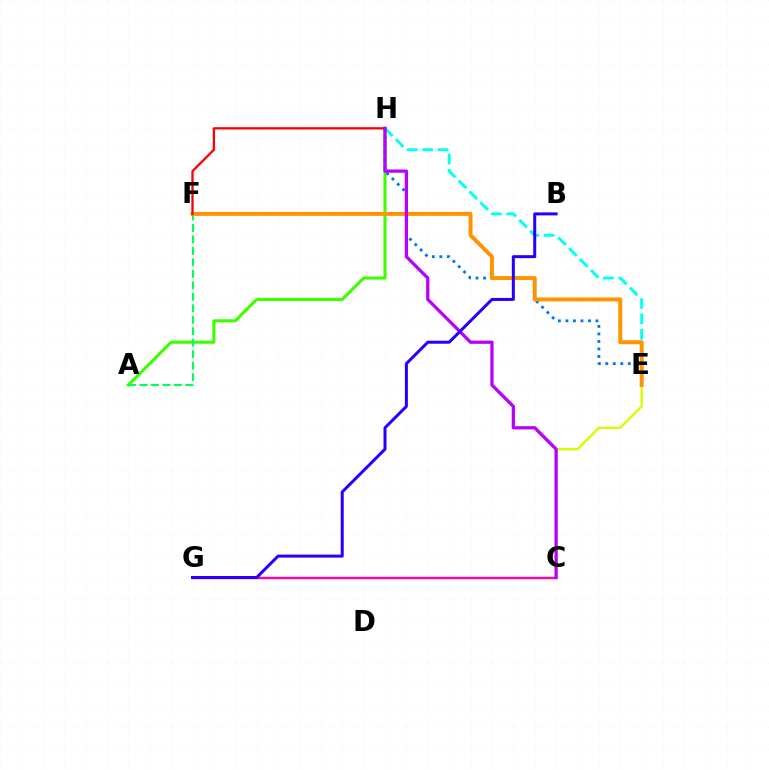{('C', 'G'): [{'color': '#ff00ac', 'line_style': 'solid', 'thickness': 1.73}], ('A', 'H'): [{'color': '#3dff00', 'line_style': 'solid', 'thickness': 2.23}], ('E', 'H'): [{'color': '#0074ff', 'line_style': 'dotted', 'thickness': 2.04}, {'color': '#00fff6', 'line_style': 'dashed', 'thickness': 2.09}], ('A', 'F'): [{'color': '#00ff5c', 'line_style': 'dashed', 'thickness': 1.56}], ('C', 'E'): [{'color': '#d1ff00', 'line_style': 'solid', 'thickness': 1.68}], ('E', 'F'): [{'color': '#ff9400', 'line_style': 'solid', 'thickness': 2.85}], ('F', 'H'): [{'color': '#ff0000', 'line_style': 'solid', 'thickness': 1.66}], ('C', 'H'): [{'color': '#b900ff', 'line_style': 'solid', 'thickness': 2.34}], ('B', 'G'): [{'color': '#2500ff', 'line_style': 'solid', 'thickness': 2.16}]}